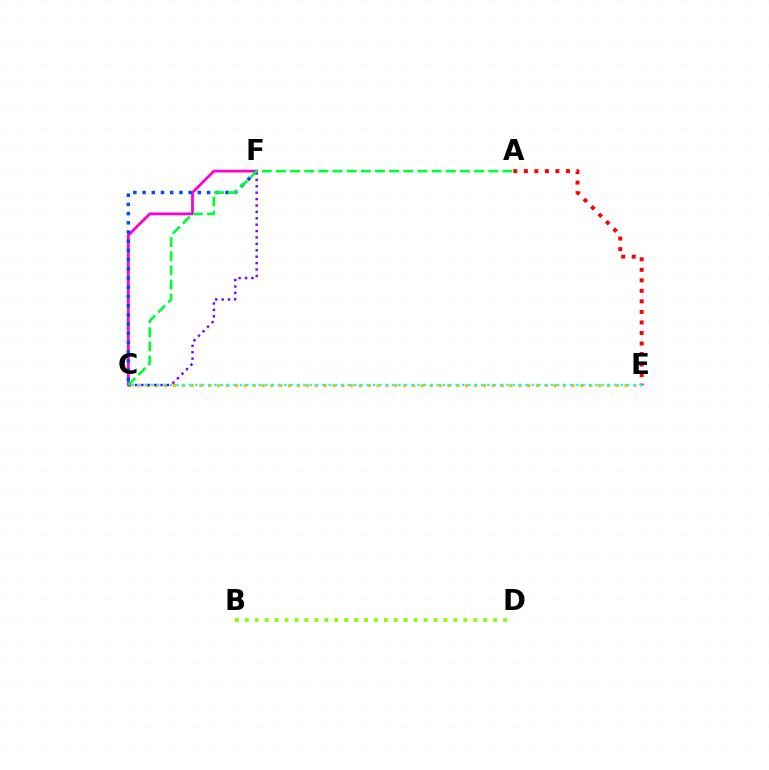{('C', 'E'): [{'color': '#ffbd00', 'line_style': 'dotted', 'thickness': 2.41}, {'color': '#00fff6', 'line_style': 'dotted', 'thickness': 1.72}], ('C', 'F'): [{'color': '#ff00cf', 'line_style': 'solid', 'thickness': 2.0}, {'color': '#004bff', 'line_style': 'dotted', 'thickness': 2.5}, {'color': '#7200ff', 'line_style': 'dotted', 'thickness': 1.74}], ('B', 'D'): [{'color': '#84ff00', 'line_style': 'dotted', 'thickness': 2.7}], ('A', 'E'): [{'color': '#ff0000', 'line_style': 'dotted', 'thickness': 2.86}], ('A', 'C'): [{'color': '#00ff39', 'line_style': 'dashed', 'thickness': 1.92}]}